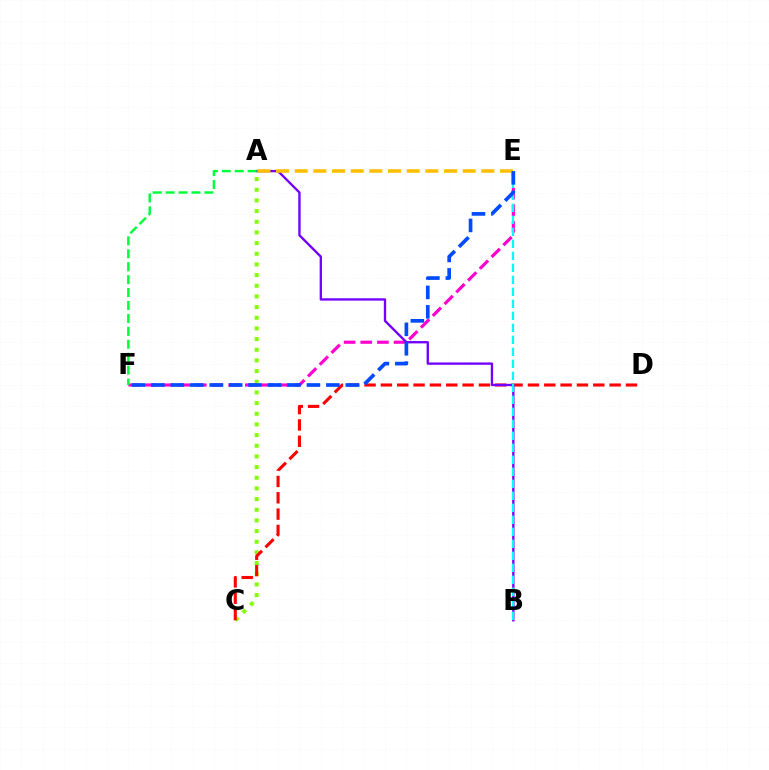{('A', 'C'): [{'color': '#84ff00', 'line_style': 'dotted', 'thickness': 2.9}], ('C', 'D'): [{'color': '#ff0000', 'line_style': 'dashed', 'thickness': 2.22}], ('E', 'F'): [{'color': '#ff00cf', 'line_style': 'dashed', 'thickness': 2.26}, {'color': '#004bff', 'line_style': 'dashed', 'thickness': 2.64}], ('A', 'B'): [{'color': '#7200ff', 'line_style': 'solid', 'thickness': 1.69}], ('A', 'F'): [{'color': '#00ff39', 'line_style': 'dashed', 'thickness': 1.76}], ('B', 'E'): [{'color': '#00fff6', 'line_style': 'dashed', 'thickness': 1.63}], ('A', 'E'): [{'color': '#ffbd00', 'line_style': 'dashed', 'thickness': 2.54}]}